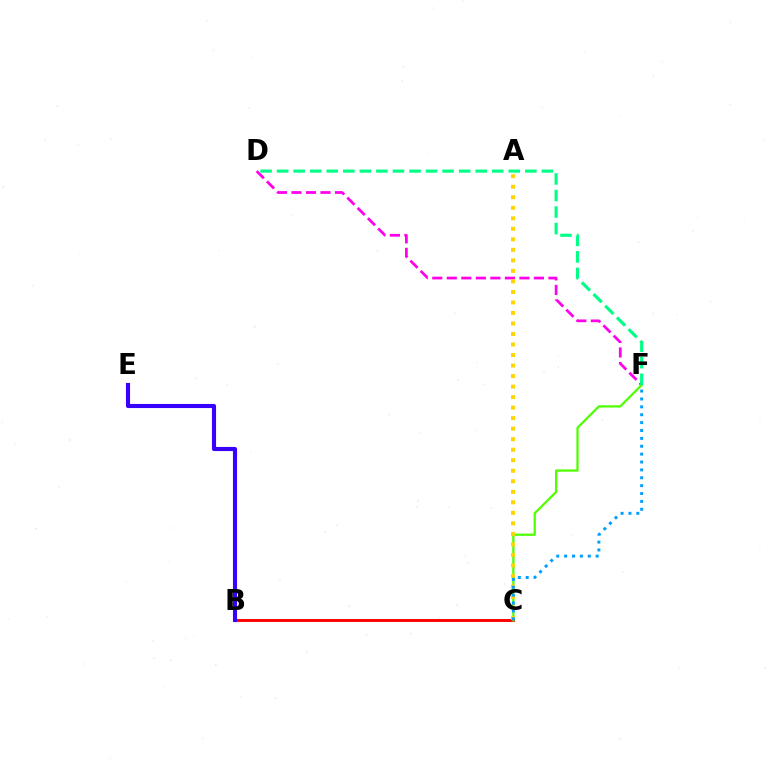{('B', 'C'): [{'color': '#ff0000', 'line_style': 'solid', 'thickness': 2.1}], ('D', 'F'): [{'color': '#ff00ed', 'line_style': 'dashed', 'thickness': 1.97}, {'color': '#00ff86', 'line_style': 'dashed', 'thickness': 2.25}], ('B', 'E'): [{'color': '#3700ff', 'line_style': 'solid', 'thickness': 2.96}], ('C', 'F'): [{'color': '#4fff00', 'line_style': 'solid', 'thickness': 1.62}, {'color': '#009eff', 'line_style': 'dotted', 'thickness': 2.14}], ('A', 'C'): [{'color': '#ffd500', 'line_style': 'dotted', 'thickness': 2.86}]}